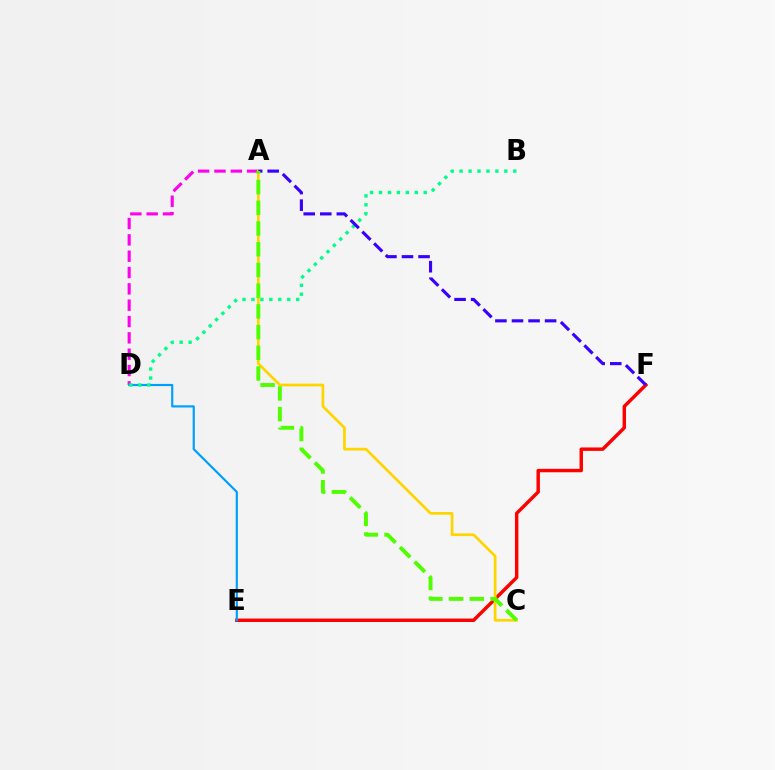{('A', 'D'): [{'color': '#ff00ed', 'line_style': 'dashed', 'thickness': 2.22}], ('E', 'F'): [{'color': '#ff0000', 'line_style': 'solid', 'thickness': 2.47}], ('A', 'C'): [{'color': '#ffd500', 'line_style': 'solid', 'thickness': 1.95}, {'color': '#4fff00', 'line_style': 'dashed', 'thickness': 2.81}], ('D', 'E'): [{'color': '#009eff', 'line_style': 'solid', 'thickness': 1.57}], ('B', 'D'): [{'color': '#00ff86', 'line_style': 'dotted', 'thickness': 2.43}], ('A', 'F'): [{'color': '#3700ff', 'line_style': 'dashed', 'thickness': 2.25}]}